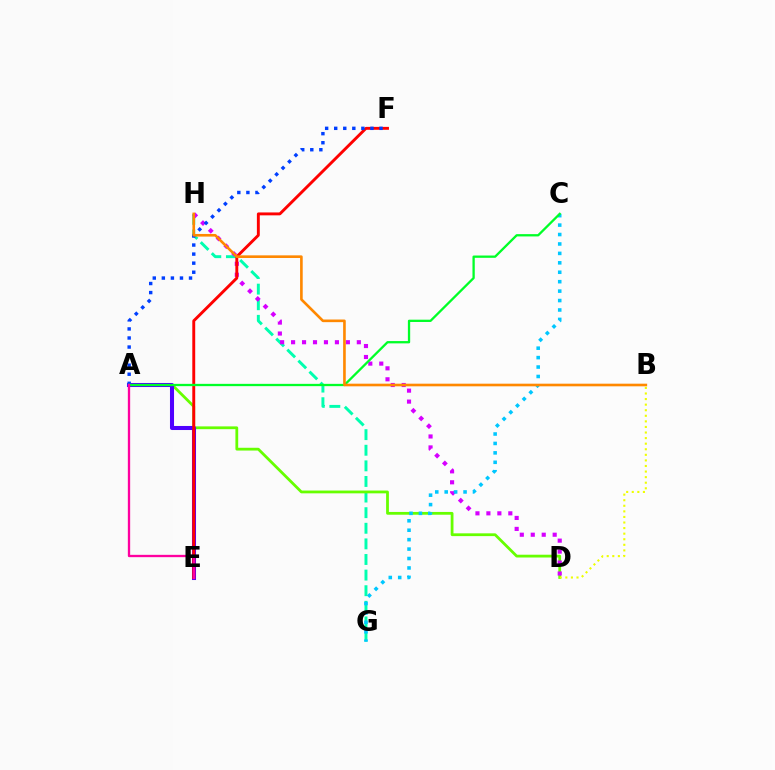{('G', 'H'): [{'color': '#00ffaf', 'line_style': 'dashed', 'thickness': 2.12}], ('A', 'D'): [{'color': '#66ff00', 'line_style': 'solid', 'thickness': 2.0}], ('D', 'H'): [{'color': '#d600ff', 'line_style': 'dotted', 'thickness': 2.98}], ('C', 'G'): [{'color': '#00c7ff', 'line_style': 'dotted', 'thickness': 2.56}], ('A', 'E'): [{'color': '#4f00ff', 'line_style': 'solid', 'thickness': 2.92}, {'color': '#ff00a0', 'line_style': 'solid', 'thickness': 1.67}], ('E', 'F'): [{'color': '#ff0000', 'line_style': 'solid', 'thickness': 2.09}], ('A', 'F'): [{'color': '#003fff', 'line_style': 'dotted', 'thickness': 2.46}], ('B', 'D'): [{'color': '#eeff00', 'line_style': 'dotted', 'thickness': 1.51}], ('A', 'C'): [{'color': '#00ff27', 'line_style': 'solid', 'thickness': 1.65}], ('B', 'H'): [{'color': '#ff8800', 'line_style': 'solid', 'thickness': 1.9}]}